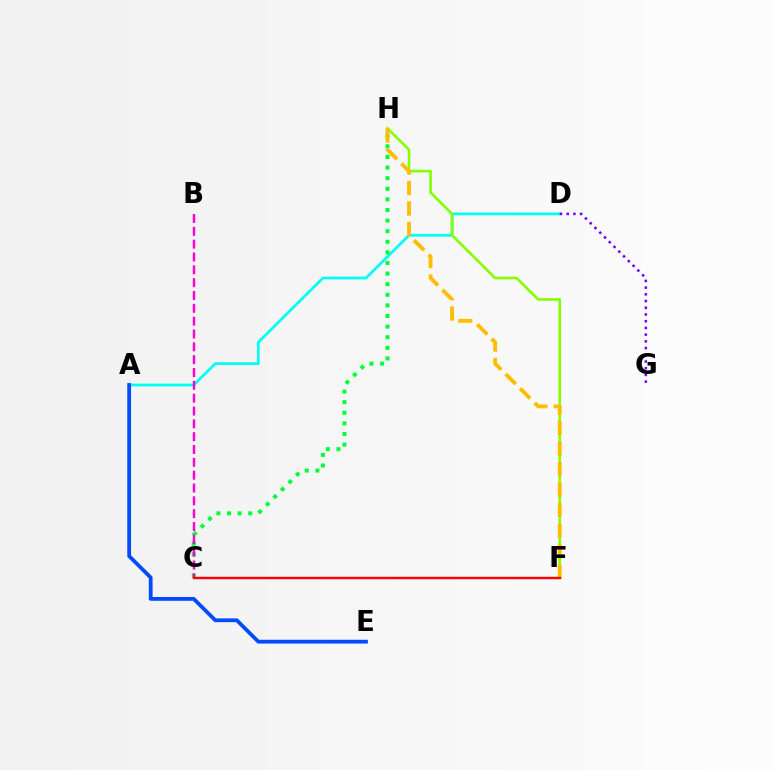{('A', 'D'): [{'color': '#00fff6', 'line_style': 'solid', 'thickness': 1.96}], ('C', 'H'): [{'color': '#00ff39', 'line_style': 'dotted', 'thickness': 2.88}], ('A', 'E'): [{'color': '#004bff', 'line_style': 'solid', 'thickness': 2.73}], ('B', 'C'): [{'color': '#ff00cf', 'line_style': 'dashed', 'thickness': 1.74}], ('F', 'H'): [{'color': '#84ff00', 'line_style': 'solid', 'thickness': 1.89}, {'color': '#ffbd00', 'line_style': 'dashed', 'thickness': 2.78}], ('C', 'F'): [{'color': '#ff0000', 'line_style': 'solid', 'thickness': 1.75}], ('D', 'G'): [{'color': '#7200ff', 'line_style': 'dotted', 'thickness': 1.82}]}